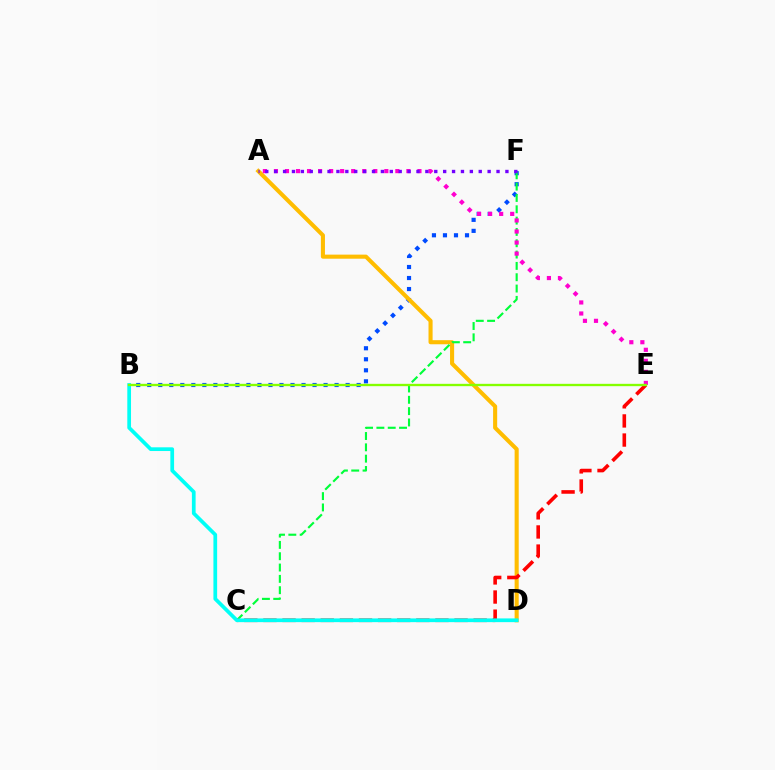{('B', 'F'): [{'color': '#004bff', 'line_style': 'dotted', 'thickness': 2.99}], ('A', 'D'): [{'color': '#ffbd00', 'line_style': 'solid', 'thickness': 2.94}], ('C', 'F'): [{'color': '#00ff39', 'line_style': 'dashed', 'thickness': 1.54}], ('C', 'E'): [{'color': '#ff0000', 'line_style': 'dashed', 'thickness': 2.6}], ('A', 'E'): [{'color': '#ff00cf', 'line_style': 'dotted', 'thickness': 3.0}], ('B', 'D'): [{'color': '#00fff6', 'line_style': 'solid', 'thickness': 2.68}], ('B', 'E'): [{'color': '#84ff00', 'line_style': 'solid', 'thickness': 1.69}], ('A', 'F'): [{'color': '#7200ff', 'line_style': 'dotted', 'thickness': 2.42}]}